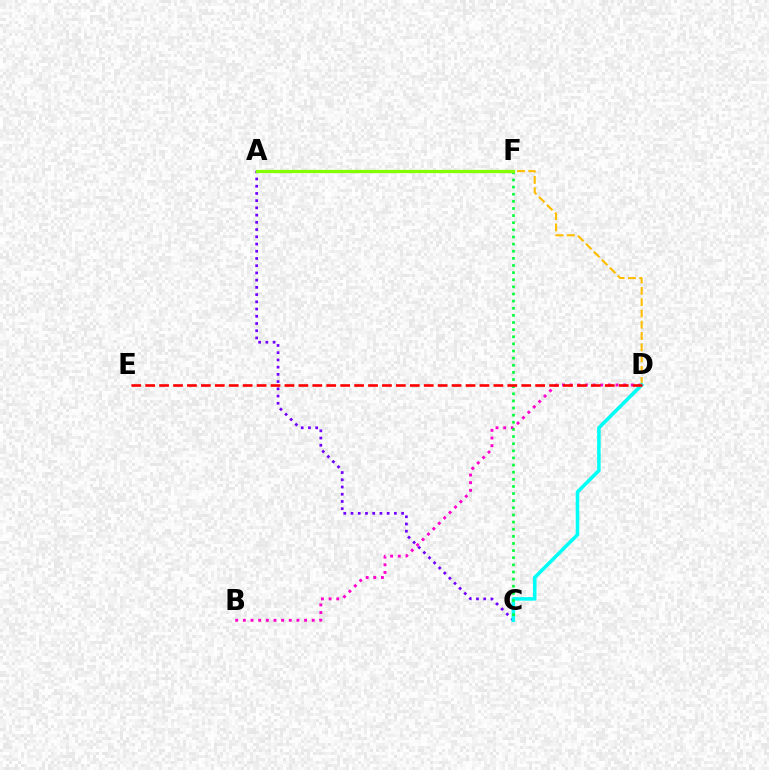{('B', 'D'): [{'color': '#ff00cf', 'line_style': 'dotted', 'thickness': 2.08}], ('A', 'C'): [{'color': '#7200ff', 'line_style': 'dotted', 'thickness': 1.96}], ('A', 'D'): [{'color': '#ffbd00', 'line_style': 'dashed', 'thickness': 1.53}], ('C', 'D'): [{'color': '#00fff6', 'line_style': 'solid', 'thickness': 2.55}], ('C', 'F'): [{'color': '#00ff39', 'line_style': 'dotted', 'thickness': 1.94}], ('A', 'F'): [{'color': '#004bff', 'line_style': 'dotted', 'thickness': 1.93}, {'color': '#84ff00', 'line_style': 'solid', 'thickness': 2.34}], ('D', 'E'): [{'color': '#ff0000', 'line_style': 'dashed', 'thickness': 1.89}]}